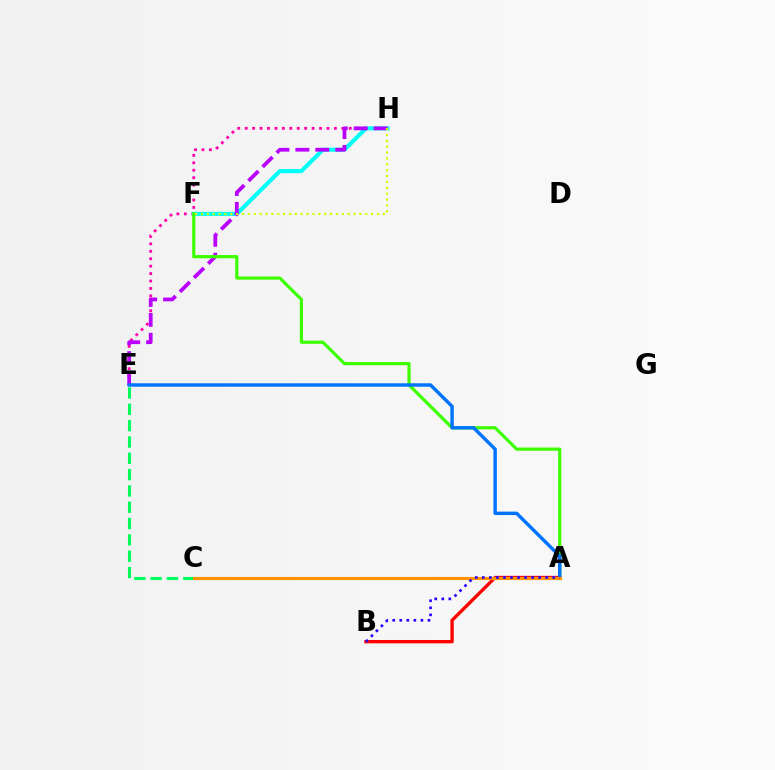{('A', 'B'): [{'color': '#ff0000', 'line_style': 'solid', 'thickness': 2.4}, {'color': '#2500ff', 'line_style': 'dotted', 'thickness': 1.91}], ('C', 'E'): [{'color': '#00ff5c', 'line_style': 'dashed', 'thickness': 2.22}], ('E', 'H'): [{'color': '#ff00ac', 'line_style': 'dotted', 'thickness': 2.02}, {'color': '#b900ff', 'line_style': 'dashed', 'thickness': 2.71}], ('F', 'H'): [{'color': '#00fff6', 'line_style': 'solid', 'thickness': 2.95}, {'color': '#d1ff00', 'line_style': 'dotted', 'thickness': 1.59}], ('A', 'F'): [{'color': '#3dff00', 'line_style': 'solid', 'thickness': 2.31}], ('A', 'E'): [{'color': '#0074ff', 'line_style': 'solid', 'thickness': 2.46}], ('A', 'C'): [{'color': '#ff9400', 'line_style': 'solid', 'thickness': 2.26}]}